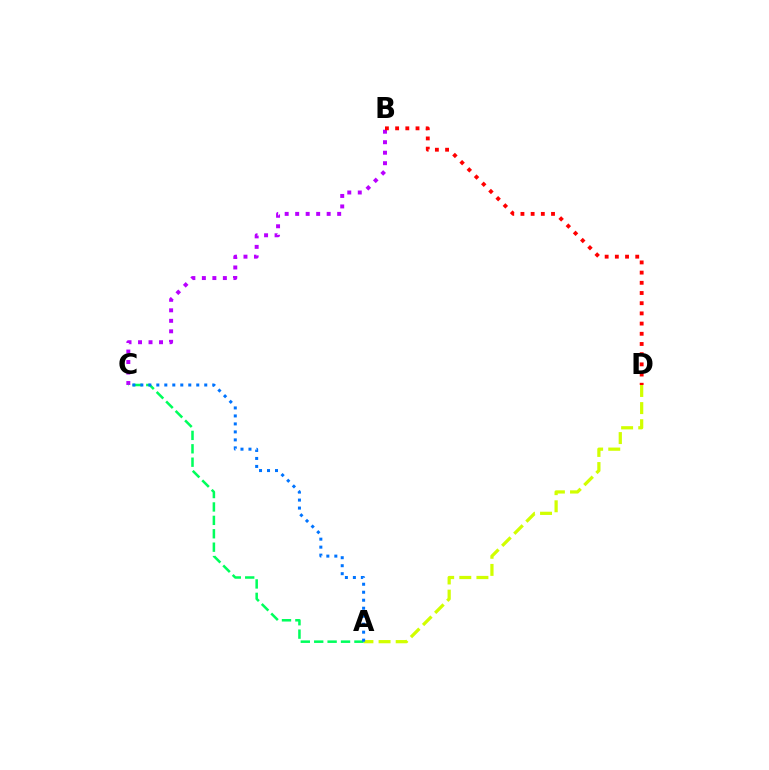{('B', 'C'): [{'color': '#b900ff', 'line_style': 'dotted', 'thickness': 2.85}], ('A', 'D'): [{'color': '#d1ff00', 'line_style': 'dashed', 'thickness': 2.33}], ('A', 'C'): [{'color': '#00ff5c', 'line_style': 'dashed', 'thickness': 1.82}, {'color': '#0074ff', 'line_style': 'dotted', 'thickness': 2.17}], ('B', 'D'): [{'color': '#ff0000', 'line_style': 'dotted', 'thickness': 2.77}]}